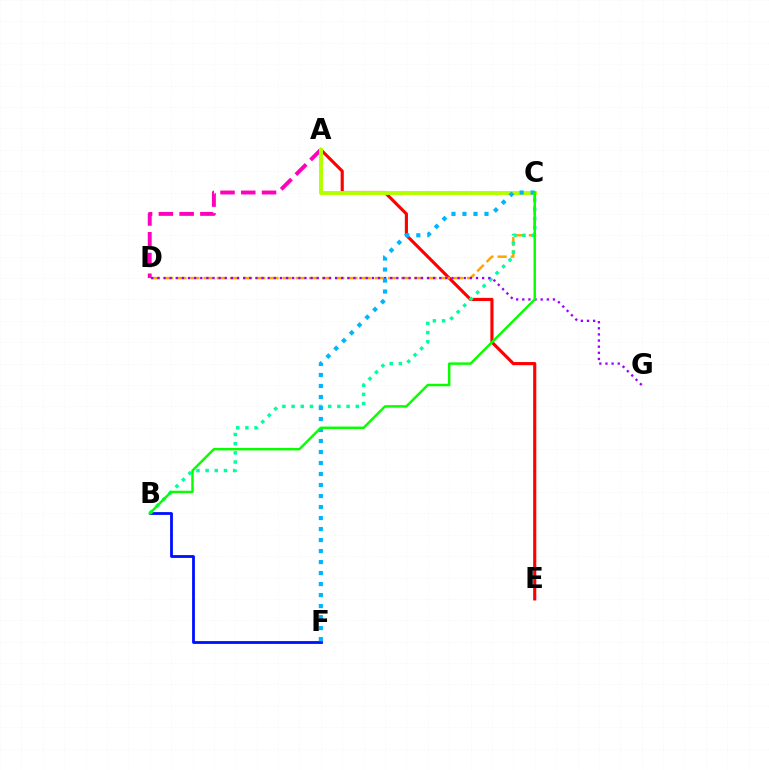{('A', 'E'): [{'color': '#ff0000', 'line_style': 'solid', 'thickness': 2.26}], ('B', 'F'): [{'color': '#0010ff', 'line_style': 'solid', 'thickness': 2.02}], ('C', 'D'): [{'color': '#ffa500', 'line_style': 'dashed', 'thickness': 1.79}], ('A', 'D'): [{'color': '#ff00bd', 'line_style': 'dashed', 'thickness': 2.82}], ('B', 'C'): [{'color': '#00ff9d', 'line_style': 'dotted', 'thickness': 2.49}, {'color': '#08ff00', 'line_style': 'solid', 'thickness': 1.77}], ('D', 'G'): [{'color': '#9b00ff', 'line_style': 'dotted', 'thickness': 1.66}], ('A', 'C'): [{'color': '#b3ff00', 'line_style': 'solid', 'thickness': 2.83}], ('C', 'F'): [{'color': '#00b5ff', 'line_style': 'dotted', 'thickness': 2.99}]}